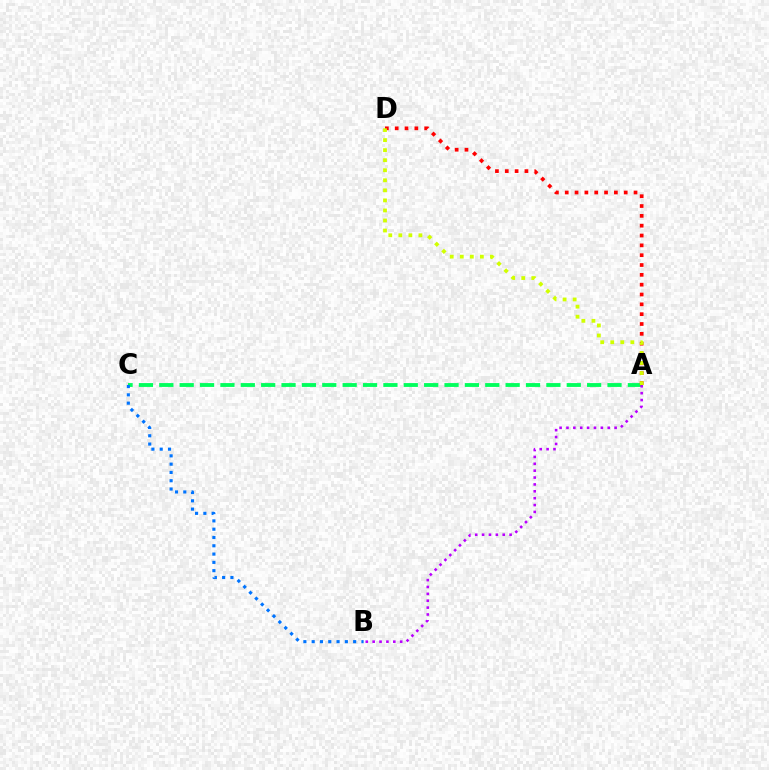{('A', 'C'): [{'color': '#00ff5c', 'line_style': 'dashed', 'thickness': 2.77}], ('A', 'D'): [{'color': '#ff0000', 'line_style': 'dotted', 'thickness': 2.67}, {'color': '#d1ff00', 'line_style': 'dotted', 'thickness': 2.73}], ('B', 'C'): [{'color': '#0074ff', 'line_style': 'dotted', 'thickness': 2.25}], ('A', 'B'): [{'color': '#b900ff', 'line_style': 'dotted', 'thickness': 1.87}]}